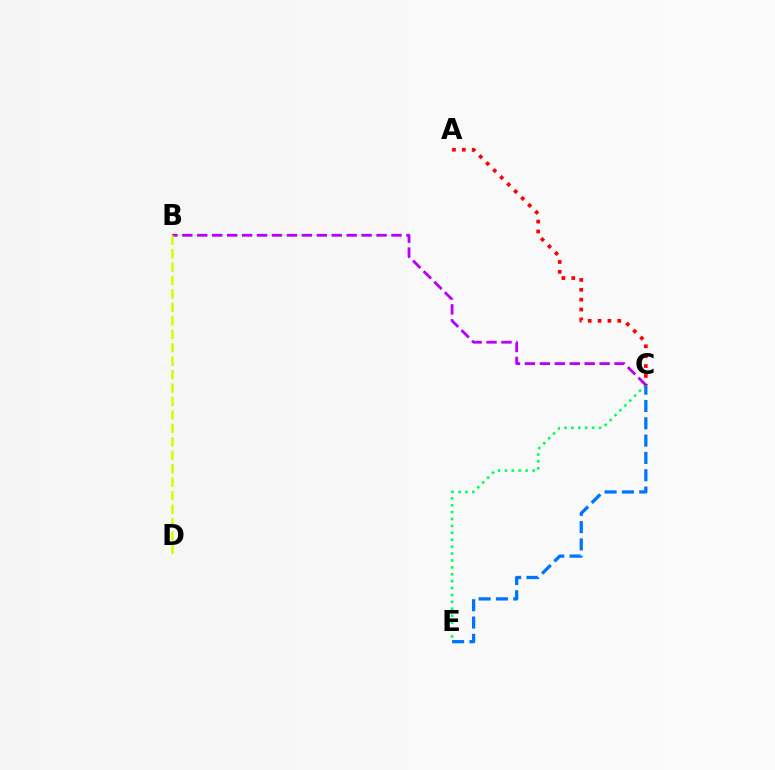{('B', 'C'): [{'color': '#b900ff', 'line_style': 'dashed', 'thickness': 2.03}], ('C', 'E'): [{'color': '#00ff5c', 'line_style': 'dotted', 'thickness': 1.88}, {'color': '#0074ff', 'line_style': 'dashed', 'thickness': 2.35}], ('B', 'D'): [{'color': '#d1ff00', 'line_style': 'dashed', 'thickness': 1.83}], ('A', 'C'): [{'color': '#ff0000', 'line_style': 'dotted', 'thickness': 2.68}]}